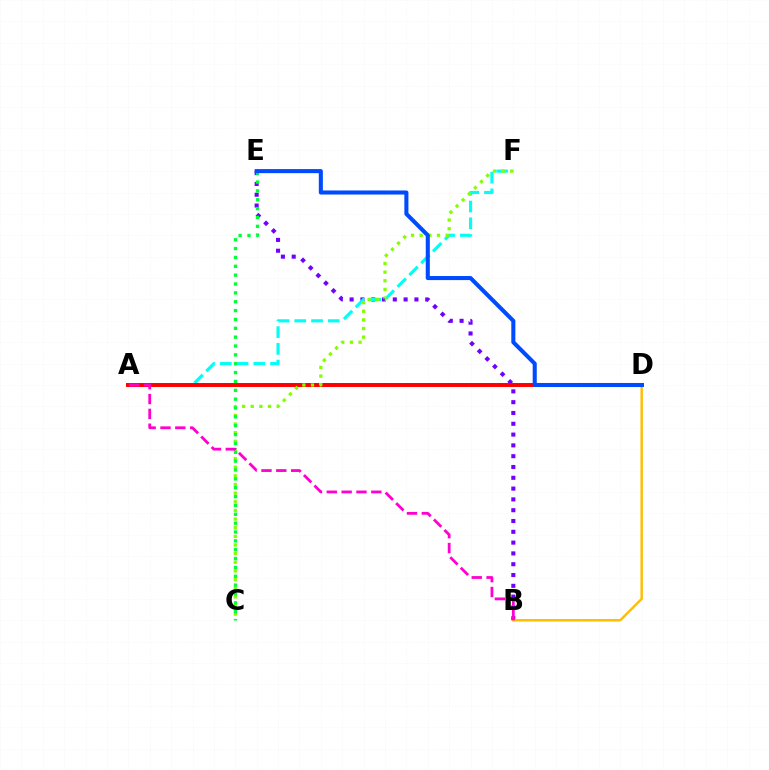{('B', 'E'): [{'color': '#7200ff', 'line_style': 'dotted', 'thickness': 2.94}], ('A', 'F'): [{'color': '#00fff6', 'line_style': 'dashed', 'thickness': 2.28}], ('B', 'D'): [{'color': '#ffbd00', 'line_style': 'solid', 'thickness': 1.74}], ('A', 'D'): [{'color': '#ff0000', 'line_style': 'solid', 'thickness': 2.85}], ('C', 'F'): [{'color': '#84ff00', 'line_style': 'dotted', 'thickness': 2.35}], ('C', 'E'): [{'color': '#00ff39', 'line_style': 'dotted', 'thickness': 2.41}], ('D', 'E'): [{'color': '#004bff', 'line_style': 'solid', 'thickness': 2.93}], ('A', 'B'): [{'color': '#ff00cf', 'line_style': 'dashed', 'thickness': 2.02}]}